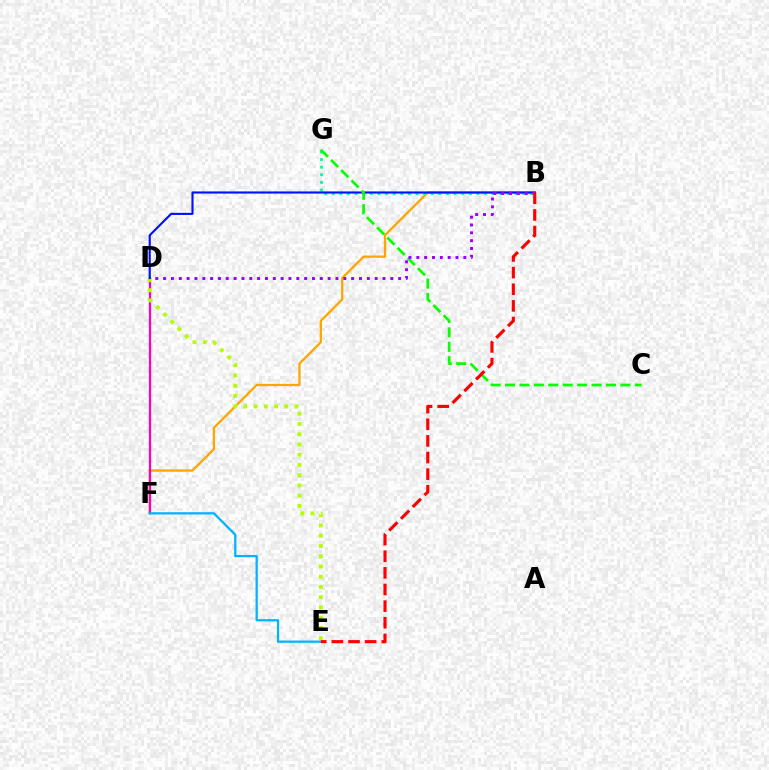{('B', 'F'): [{'color': '#ffa500', 'line_style': 'solid', 'thickness': 1.64}], ('D', 'F'): [{'color': '#ff00bd', 'line_style': 'solid', 'thickness': 1.62}], ('D', 'E'): [{'color': '#b3ff00', 'line_style': 'dotted', 'thickness': 2.78}], ('B', 'G'): [{'color': '#00ff9d', 'line_style': 'dotted', 'thickness': 2.07}], ('B', 'D'): [{'color': '#0010ff', 'line_style': 'solid', 'thickness': 1.53}, {'color': '#9b00ff', 'line_style': 'dotted', 'thickness': 2.13}], ('C', 'G'): [{'color': '#08ff00', 'line_style': 'dashed', 'thickness': 1.96}], ('E', 'F'): [{'color': '#00b5ff', 'line_style': 'solid', 'thickness': 1.63}], ('B', 'E'): [{'color': '#ff0000', 'line_style': 'dashed', 'thickness': 2.26}]}